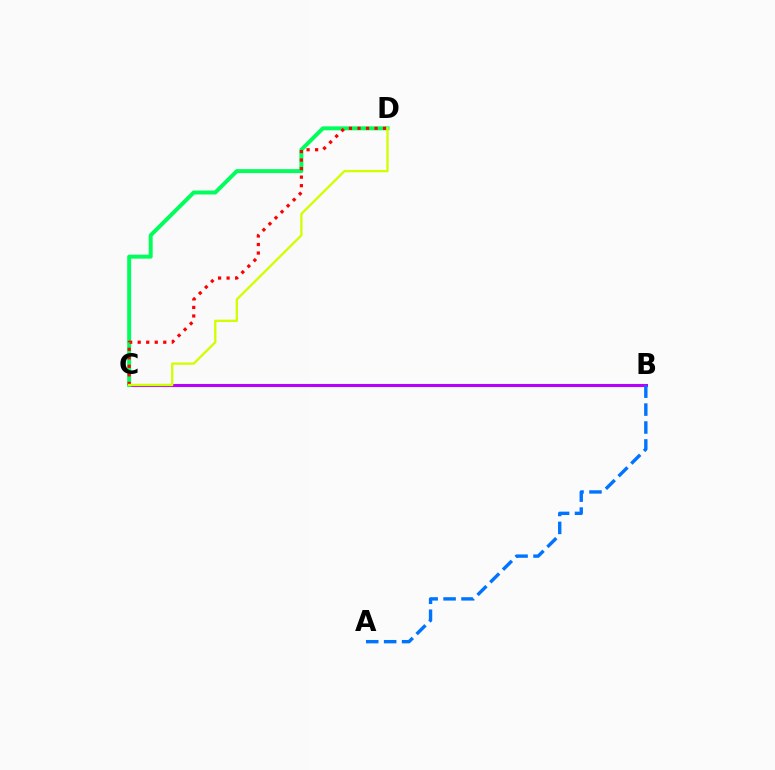{('B', 'C'): [{'color': '#b900ff', 'line_style': 'solid', 'thickness': 2.2}], ('C', 'D'): [{'color': '#00ff5c', 'line_style': 'solid', 'thickness': 2.85}, {'color': '#ff0000', 'line_style': 'dotted', 'thickness': 2.32}, {'color': '#d1ff00', 'line_style': 'solid', 'thickness': 1.67}], ('A', 'B'): [{'color': '#0074ff', 'line_style': 'dashed', 'thickness': 2.44}]}